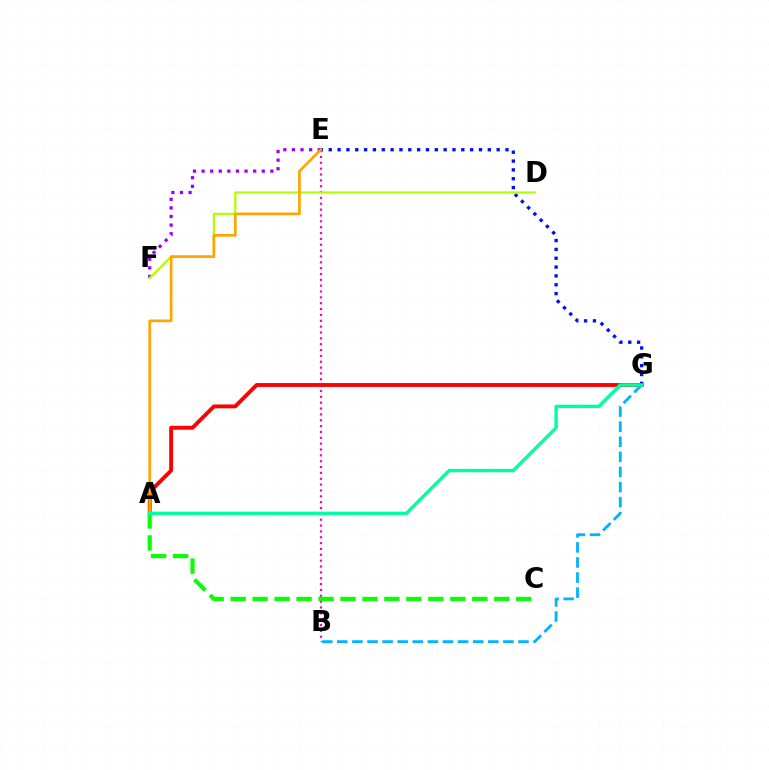{('E', 'F'): [{'color': '#9b00ff', 'line_style': 'dotted', 'thickness': 2.34}], ('E', 'G'): [{'color': '#0010ff', 'line_style': 'dotted', 'thickness': 2.4}], ('B', 'E'): [{'color': '#ff00bd', 'line_style': 'dotted', 'thickness': 1.59}], ('D', 'F'): [{'color': '#b3ff00', 'line_style': 'solid', 'thickness': 1.63}], ('A', 'G'): [{'color': '#ff0000', 'line_style': 'solid', 'thickness': 2.79}, {'color': '#00ff9d', 'line_style': 'solid', 'thickness': 2.44}], ('A', 'C'): [{'color': '#08ff00', 'line_style': 'dashed', 'thickness': 2.98}], ('B', 'G'): [{'color': '#00b5ff', 'line_style': 'dashed', 'thickness': 2.05}], ('A', 'E'): [{'color': '#ffa500', 'line_style': 'solid', 'thickness': 1.95}]}